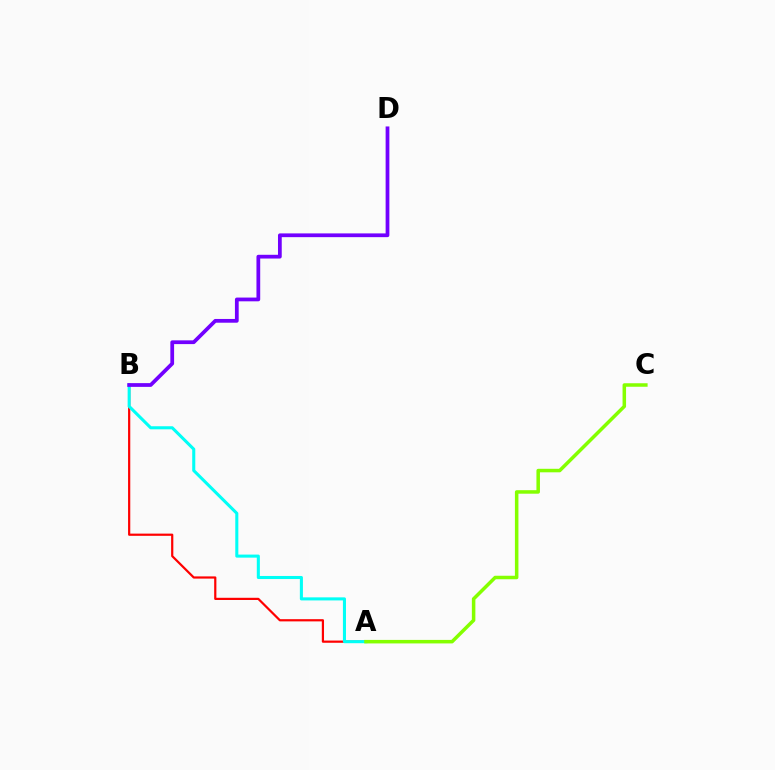{('A', 'B'): [{'color': '#ff0000', 'line_style': 'solid', 'thickness': 1.59}, {'color': '#00fff6', 'line_style': 'solid', 'thickness': 2.2}], ('B', 'D'): [{'color': '#7200ff', 'line_style': 'solid', 'thickness': 2.7}], ('A', 'C'): [{'color': '#84ff00', 'line_style': 'solid', 'thickness': 2.53}]}